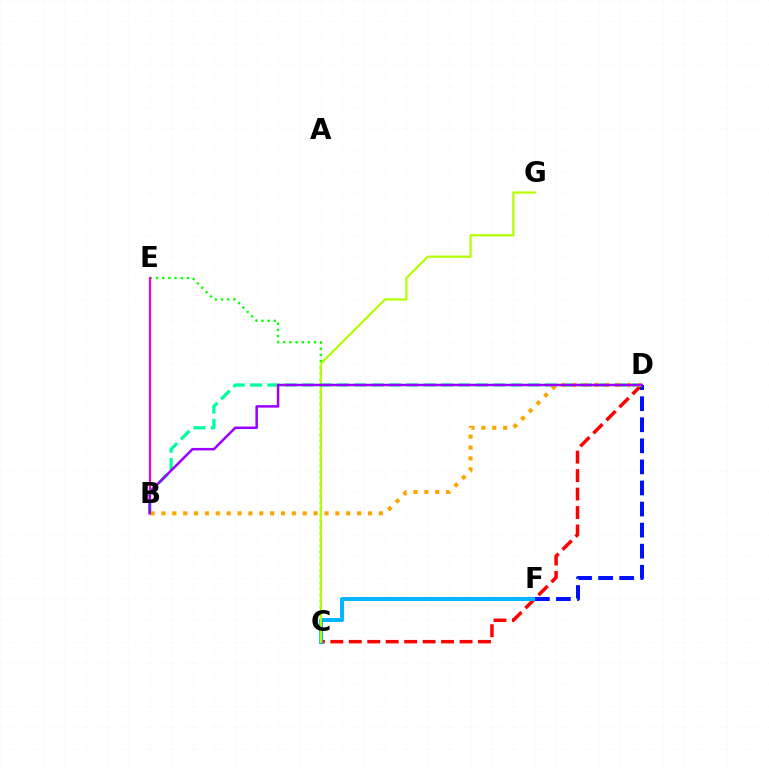{('C', 'E'): [{'color': '#08ff00', 'line_style': 'dotted', 'thickness': 1.67}], ('B', 'E'): [{'color': '#ff00bd', 'line_style': 'solid', 'thickness': 1.56}], ('C', 'D'): [{'color': '#ff0000', 'line_style': 'dashed', 'thickness': 2.51}], ('C', 'F'): [{'color': '#00b5ff', 'line_style': 'solid', 'thickness': 2.86}], ('C', 'G'): [{'color': '#b3ff00', 'line_style': 'solid', 'thickness': 1.58}], ('B', 'D'): [{'color': '#00ff9d', 'line_style': 'dashed', 'thickness': 2.36}, {'color': '#ffa500', 'line_style': 'dotted', 'thickness': 2.95}, {'color': '#9b00ff', 'line_style': 'solid', 'thickness': 1.8}], ('D', 'F'): [{'color': '#0010ff', 'line_style': 'dashed', 'thickness': 2.86}]}